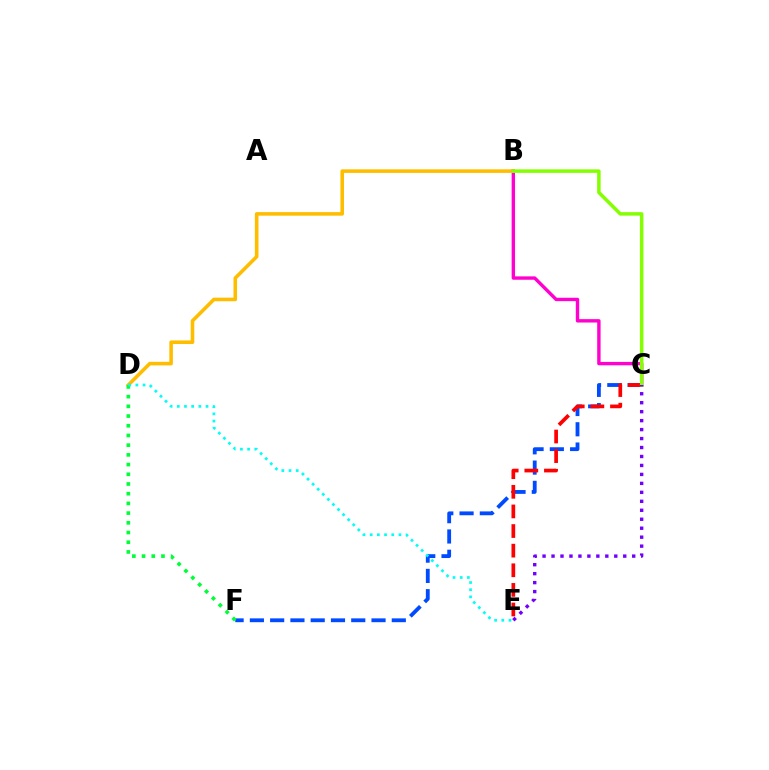{('C', 'F'): [{'color': '#004bff', 'line_style': 'dashed', 'thickness': 2.75}], ('C', 'E'): [{'color': '#ff0000', 'line_style': 'dashed', 'thickness': 2.66}, {'color': '#7200ff', 'line_style': 'dotted', 'thickness': 2.44}], ('B', 'C'): [{'color': '#ff00cf', 'line_style': 'solid', 'thickness': 2.44}, {'color': '#84ff00', 'line_style': 'solid', 'thickness': 2.52}], ('B', 'D'): [{'color': '#ffbd00', 'line_style': 'solid', 'thickness': 2.58}], ('D', 'F'): [{'color': '#00ff39', 'line_style': 'dotted', 'thickness': 2.64}], ('D', 'E'): [{'color': '#00fff6', 'line_style': 'dotted', 'thickness': 1.95}]}